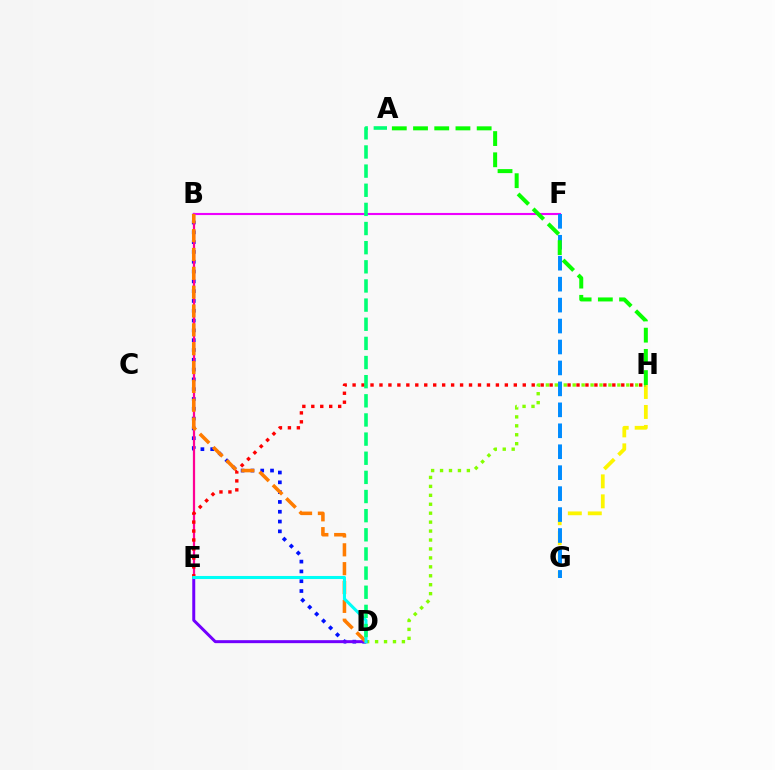{('B', 'D'): [{'color': '#0010ff', 'line_style': 'dotted', 'thickness': 2.66}, {'color': '#ff7c00', 'line_style': 'dashed', 'thickness': 2.56}], ('G', 'H'): [{'color': '#fcf500', 'line_style': 'dashed', 'thickness': 2.71}], ('B', 'E'): [{'color': '#ff0094', 'line_style': 'solid', 'thickness': 1.61}], ('D', 'H'): [{'color': '#84ff00', 'line_style': 'dotted', 'thickness': 2.43}], ('D', 'E'): [{'color': '#7200ff', 'line_style': 'solid', 'thickness': 2.14}, {'color': '#00fff6', 'line_style': 'solid', 'thickness': 2.2}], ('B', 'F'): [{'color': '#ee00ff', 'line_style': 'solid', 'thickness': 1.52}], ('E', 'H'): [{'color': '#ff0000', 'line_style': 'dotted', 'thickness': 2.43}], ('F', 'G'): [{'color': '#008cff', 'line_style': 'dashed', 'thickness': 2.85}], ('A', 'H'): [{'color': '#08ff00', 'line_style': 'dashed', 'thickness': 2.88}], ('A', 'D'): [{'color': '#00ff74', 'line_style': 'dashed', 'thickness': 2.6}]}